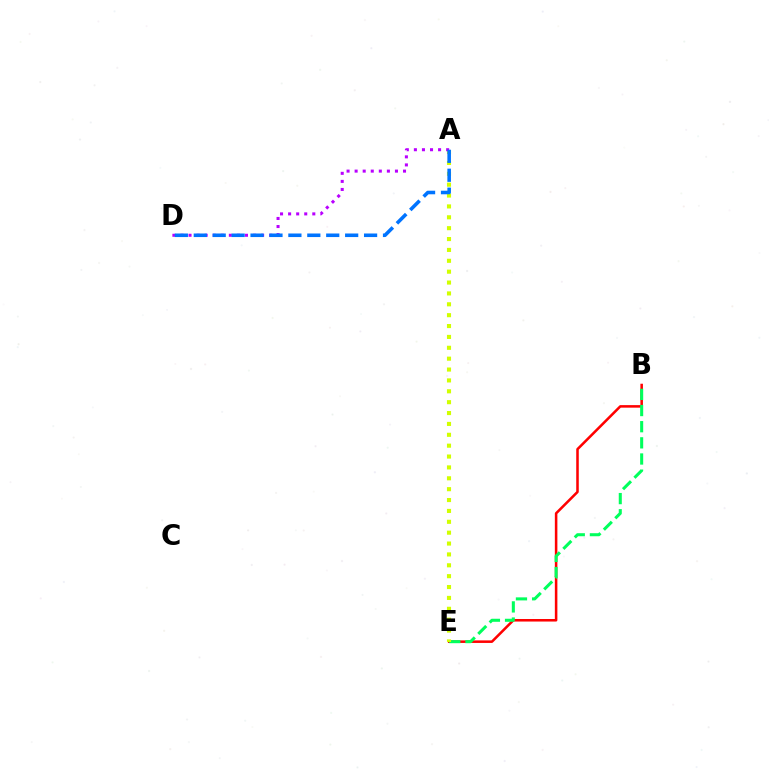{('B', 'E'): [{'color': '#ff0000', 'line_style': 'solid', 'thickness': 1.83}, {'color': '#00ff5c', 'line_style': 'dashed', 'thickness': 2.19}], ('A', 'E'): [{'color': '#d1ff00', 'line_style': 'dotted', 'thickness': 2.95}], ('A', 'D'): [{'color': '#b900ff', 'line_style': 'dotted', 'thickness': 2.19}, {'color': '#0074ff', 'line_style': 'dashed', 'thickness': 2.57}]}